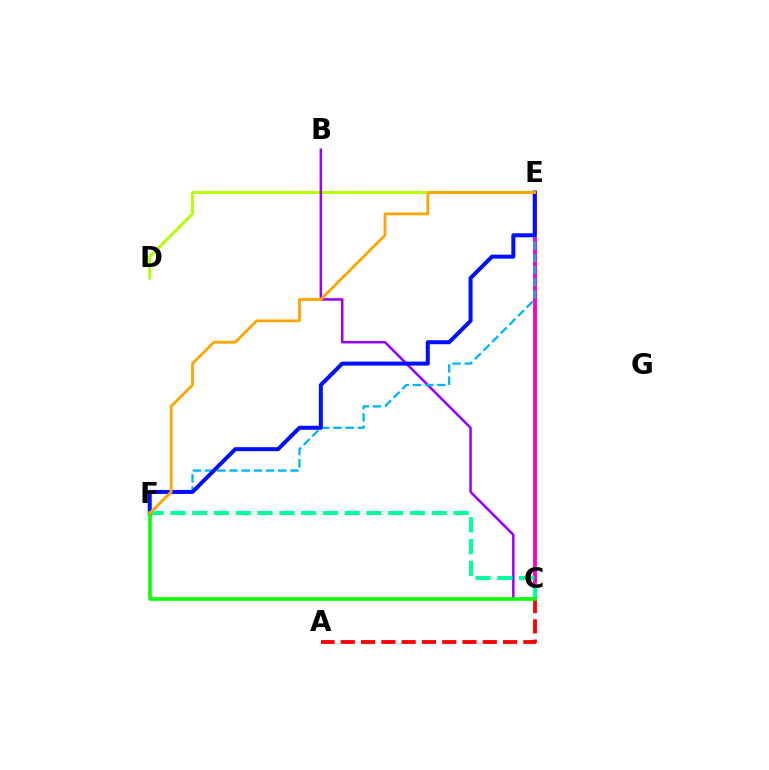{('D', 'E'): [{'color': '#b3ff00', 'line_style': 'solid', 'thickness': 2.1}], ('B', 'C'): [{'color': '#9b00ff', 'line_style': 'solid', 'thickness': 1.81}], ('C', 'E'): [{'color': '#ff00bd', 'line_style': 'solid', 'thickness': 2.79}], ('C', 'F'): [{'color': '#00ff9d', 'line_style': 'dashed', 'thickness': 2.96}, {'color': '#08ff00', 'line_style': 'solid', 'thickness': 2.57}], ('A', 'C'): [{'color': '#ff0000', 'line_style': 'dashed', 'thickness': 2.76}], ('E', 'F'): [{'color': '#00b5ff', 'line_style': 'dashed', 'thickness': 1.66}, {'color': '#0010ff', 'line_style': 'solid', 'thickness': 2.89}, {'color': '#ffa500', 'line_style': 'solid', 'thickness': 2.02}]}